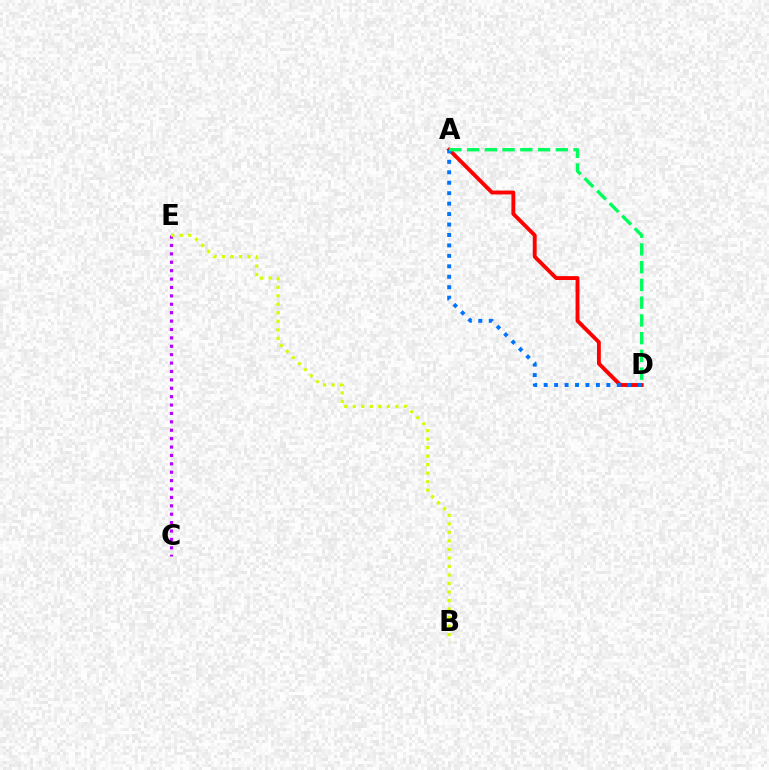{('C', 'E'): [{'color': '#b900ff', 'line_style': 'dotted', 'thickness': 2.28}], ('A', 'D'): [{'color': '#ff0000', 'line_style': 'solid', 'thickness': 2.79}, {'color': '#0074ff', 'line_style': 'dotted', 'thickness': 2.84}, {'color': '#00ff5c', 'line_style': 'dashed', 'thickness': 2.41}], ('B', 'E'): [{'color': '#d1ff00', 'line_style': 'dotted', 'thickness': 2.31}]}